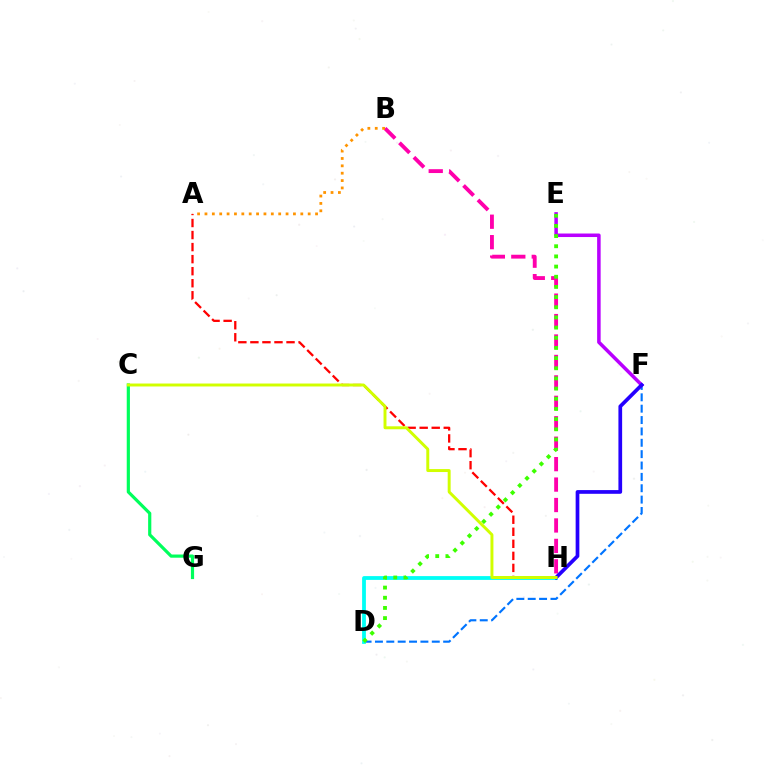{('D', 'F'): [{'color': '#0074ff', 'line_style': 'dashed', 'thickness': 1.54}], ('A', 'H'): [{'color': '#ff0000', 'line_style': 'dashed', 'thickness': 1.64}], ('E', 'F'): [{'color': '#b900ff', 'line_style': 'solid', 'thickness': 2.54}], ('B', 'H'): [{'color': '#ff00ac', 'line_style': 'dashed', 'thickness': 2.78}], ('D', 'H'): [{'color': '#00fff6', 'line_style': 'solid', 'thickness': 2.73}], ('D', 'E'): [{'color': '#3dff00', 'line_style': 'dotted', 'thickness': 2.76}], ('A', 'B'): [{'color': '#ff9400', 'line_style': 'dotted', 'thickness': 2.0}], ('F', 'H'): [{'color': '#2500ff', 'line_style': 'solid', 'thickness': 2.67}], ('C', 'G'): [{'color': '#00ff5c', 'line_style': 'solid', 'thickness': 2.29}], ('C', 'H'): [{'color': '#d1ff00', 'line_style': 'solid', 'thickness': 2.12}]}